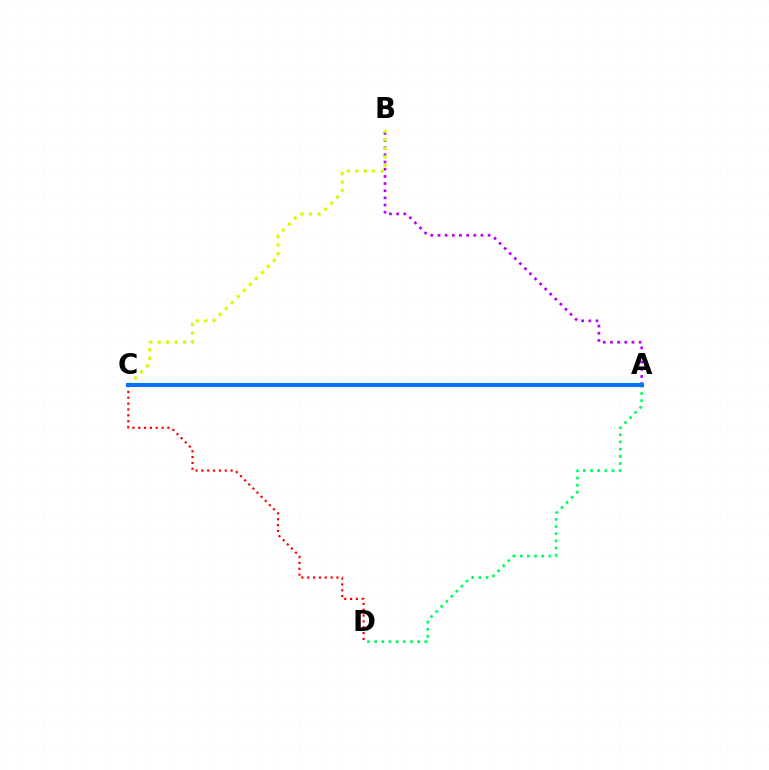{('C', 'D'): [{'color': '#ff0000', 'line_style': 'dotted', 'thickness': 1.59}], ('A', 'D'): [{'color': '#00ff5c', 'line_style': 'dotted', 'thickness': 1.95}], ('A', 'B'): [{'color': '#b900ff', 'line_style': 'dotted', 'thickness': 1.95}], ('B', 'C'): [{'color': '#d1ff00', 'line_style': 'dotted', 'thickness': 2.31}], ('A', 'C'): [{'color': '#0074ff', 'line_style': 'solid', 'thickness': 2.92}]}